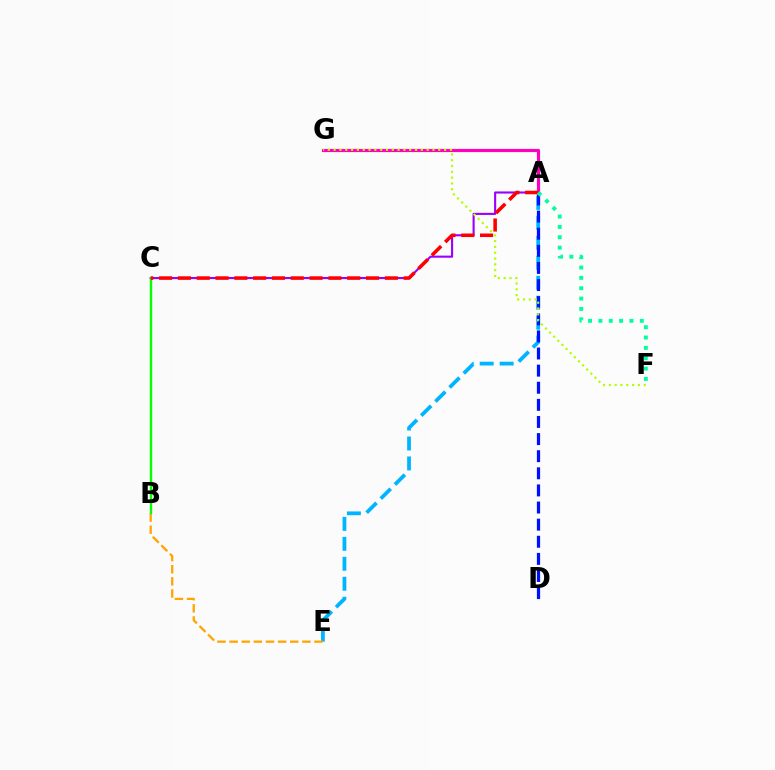{('A', 'C'): [{'color': '#9b00ff', 'line_style': 'solid', 'thickness': 1.52}, {'color': '#ff0000', 'line_style': 'dashed', 'thickness': 2.56}], ('A', 'E'): [{'color': '#00b5ff', 'line_style': 'dashed', 'thickness': 2.71}], ('B', 'E'): [{'color': '#ffa500', 'line_style': 'dashed', 'thickness': 1.65}], ('A', 'D'): [{'color': '#0010ff', 'line_style': 'dashed', 'thickness': 2.32}], ('A', 'G'): [{'color': '#ff00bd', 'line_style': 'solid', 'thickness': 2.27}], ('F', 'G'): [{'color': '#b3ff00', 'line_style': 'dotted', 'thickness': 1.58}], ('B', 'C'): [{'color': '#08ff00', 'line_style': 'solid', 'thickness': 1.72}], ('A', 'F'): [{'color': '#00ff9d', 'line_style': 'dotted', 'thickness': 2.81}]}